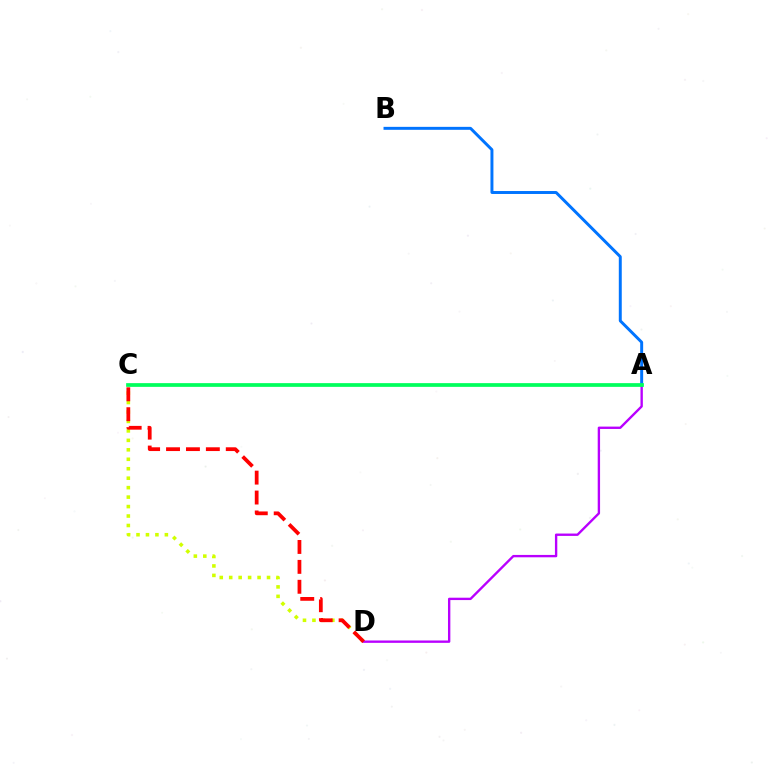{('C', 'D'): [{'color': '#d1ff00', 'line_style': 'dotted', 'thickness': 2.57}, {'color': '#ff0000', 'line_style': 'dashed', 'thickness': 2.71}], ('A', 'D'): [{'color': '#b900ff', 'line_style': 'solid', 'thickness': 1.7}], ('A', 'B'): [{'color': '#0074ff', 'line_style': 'solid', 'thickness': 2.13}], ('A', 'C'): [{'color': '#00ff5c', 'line_style': 'solid', 'thickness': 2.68}]}